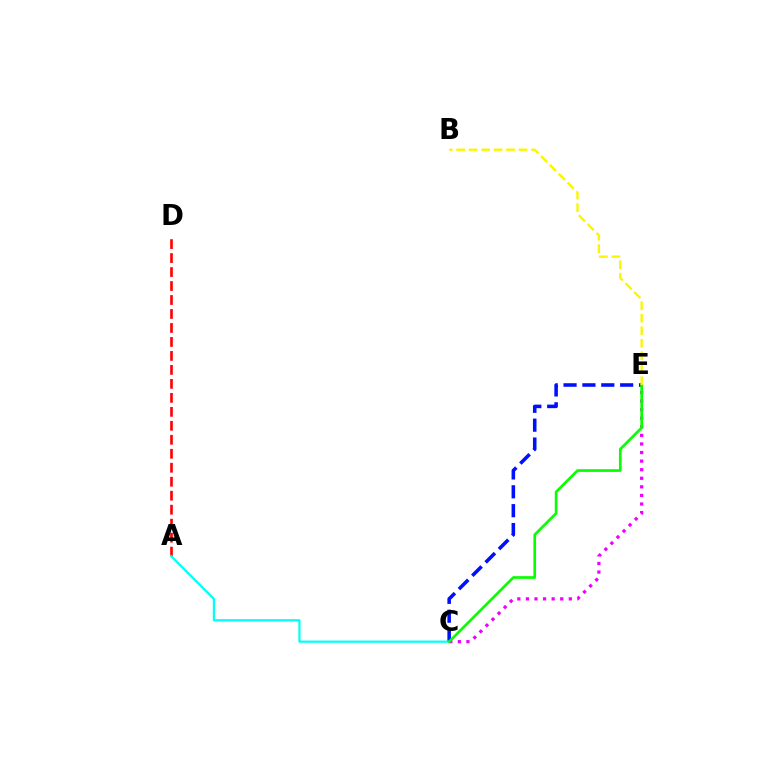{('C', 'E'): [{'color': '#0010ff', 'line_style': 'dashed', 'thickness': 2.56}, {'color': '#ee00ff', 'line_style': 'dotted', 'thickness': 2.33}, {'color': '#08ff00', 'line_style': 'solid', 'thickness': 1.94}], ('A', 'D'): [{'color': '#ff0000', 'line_style': 'dashed', 'thickness': 1.9}], ('A', 'C'): [{'color': '#00fff6', 'line_style': 'solid', 'thickness': 1.59}], ('B', 'E'): [{'color': '#fcf500', 'line_style': 'dashed', 'thickness': 1.69}]}